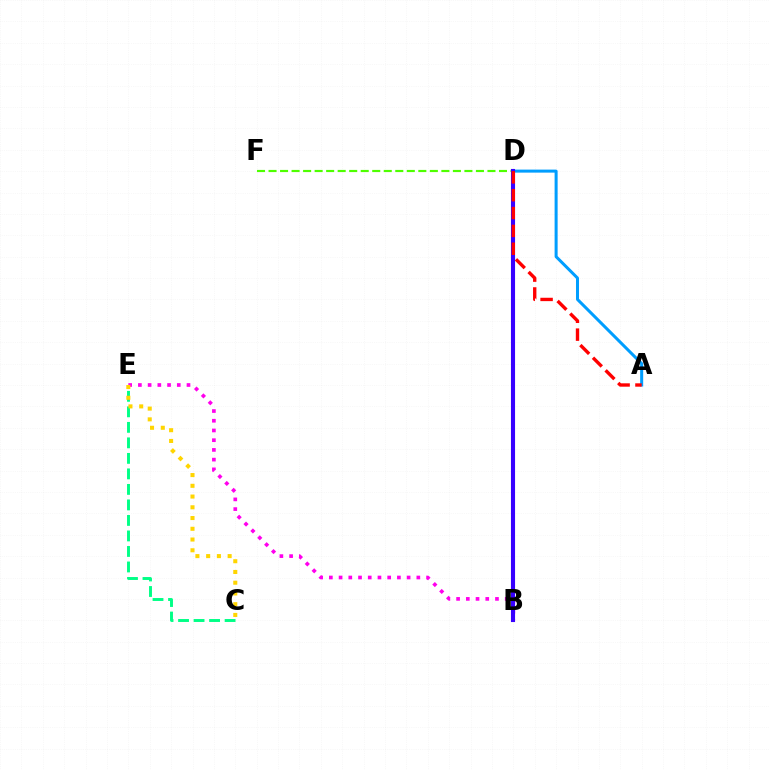{('D', 'F'): [{'color': '#4fff00', 'line_style': 'dashed', 'thickness': 1.57}], ('B', 'E'): [{'color': '#ff00ed', 'line_style': 'dotted', 'thickness': 2.64}], ('C', 'E'): [{'color': '#00ff86', 'line_style': 'dashed', 'thickness': 2.11}, {'color': '#ffd500', 'line_style': 'dotted', 'thickness': 2.92}], ('A', 'D'): [{'color': '#009eff', 'line_style': 'solid', 'thickness': 2.17}, {'color': '#ff0000', 'line_style': 'dashed', 'thickness': 2.43}], ('B', 'D'): [{'color': '#3700ff', 'line_style': 'solid', 'thickness': 2.95}]}